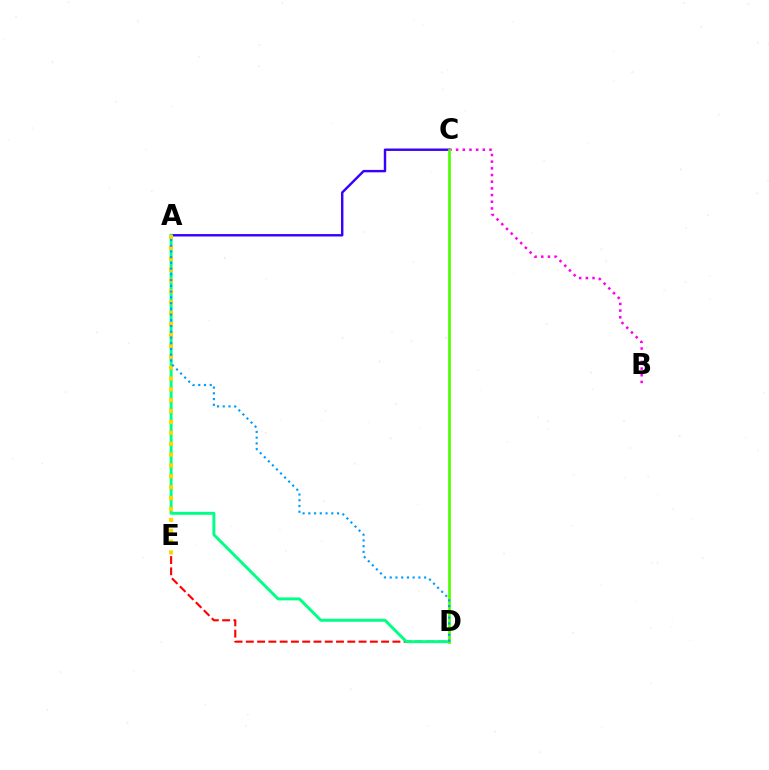{('A', 'C'): [{'color': '#3700ff', 'line_style': 'solid', 'thickness': 1.74}], ('B', 'C'): [{'color': '#ff00ed', 'line_style': 'dotted', 'thickness': 1.82}], ('D', 'E'): [{'color': '#ff0000', 'line_style': 'dashed', 'thickness': 1.53}], ('A', 'D'): [{'color': '#00ff86', 'line_style': 'solid', 'thickness': 2.12}, {'color': '#009eff', 'line_style': 'dotted', 'thickness': 1.56}], ('C', 'D'): [{'color': '#4fff00', 'line_style': 'solid', 'thickness': 1.95}], ('A', 'E'): [{'color': '#ffd500', 'line_style': 'dotted', 'thickness': 2.95}]}